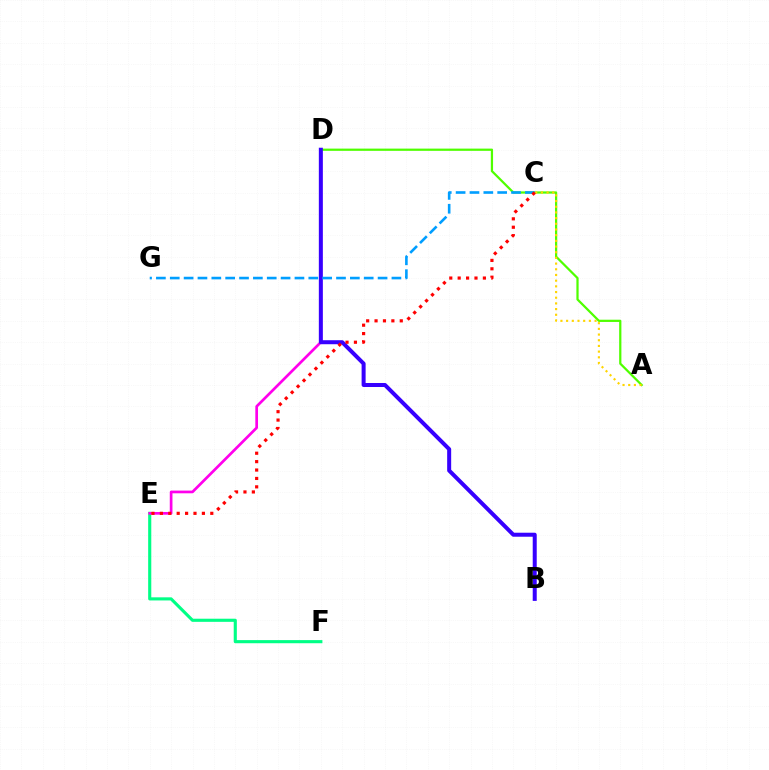{('E', 'F'): [{'color': '#00ff86', 'line_style': 'solid', 'thickness': 2.25}], ('D', 'E'): [{'color': '#ff00ed', 'line_style': 'solid', 'thickness': 1.95}], ('A', 'D'): [{'color': '#4fff00', 'line_style': 'solid', 'thickness': 1.61}], ('B', 'D'): [{'color': '#3700ff', 'line_style': 'solid', 'thickness': 2.88}], ('C', 'G'): [{'color': '#009eff', 'line_style': 'dashed', 'thickness': 1.88}], ('A', 'C'): [{'color': '#ffd500', 'line_style': 'dotted', 'thickness': 1.55}], ('C', 'E'): [{'color': '#ff0000', 'line_style': 'dotted', 'thickness': 2.28}]}